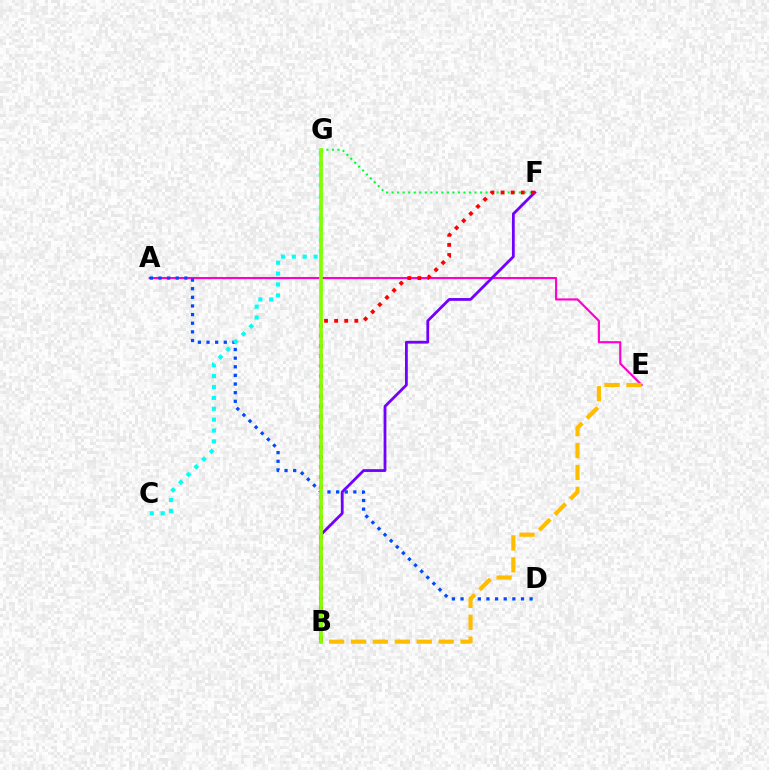{('A', 'E'): [{'color': '#ff00cf', 'line_style': 'solid', 'thickness': 1.56}], ('F', 'G'): [{'color': '#00ff39', 'line_style': 'dotted', 'thickness': 1.5}], ('A', 'D'): [{'color': '#004bff', 'line_style': 'dotted', 'thickness': 2.35}], ('B', 'F'): [{'color': '#7200ff', 'line_style': 'solid', 'thickness': 2.01}, {'color': '#ff0000', 'line_style': 'dotted', 'thickness': 2.74}], ('B', 'E'): [{'color': '#ffbd00', 'line_style': 'dashed', 'thickness': 2.98}], ('C', 'G'): [{'color': '#00fff6', 'line_style': 'dotted', 'thickness': 2.96}], ('B', 'G'): [{'color': '#84ff00', 'line_style': 'solid', 'thickness': 2.66}]}